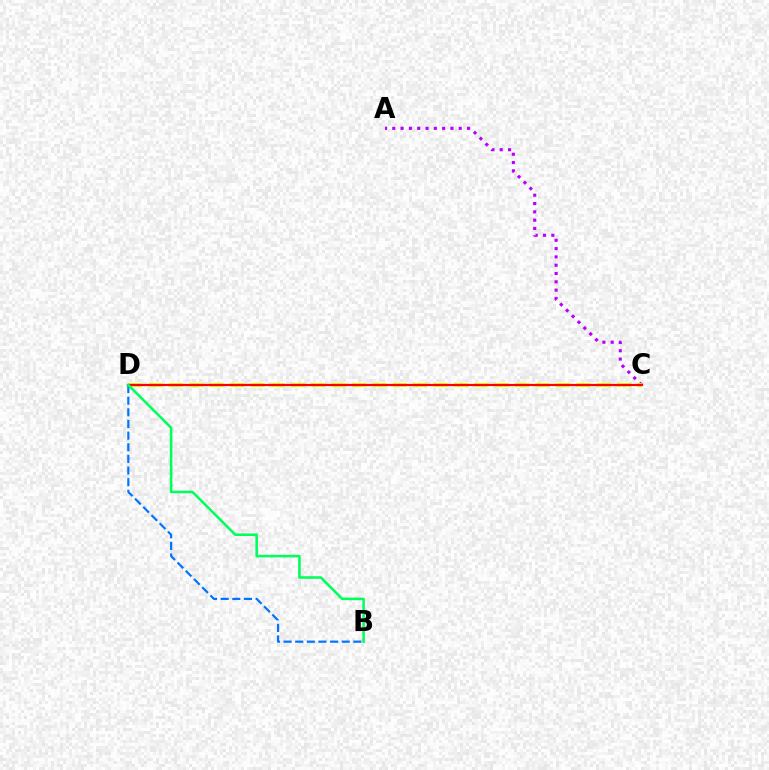{('A', 'C'): [{'color': '#b900ff', 'line_style': 'dotted', 'thickness': 2.26}], ('C', 'D'): [{'color': '#d1ff00', 'line_style': 'dashed', 'thickness': 2.77}, {'color': '#ff0000', 'line_style': 'solid', 'thickness': 1.56}], ('B', 'D'): [{'color': '#0074ff', 'line_style': 'dashed', 'thickness': 1.58}, {'color': '#00ff5c', 'line_style': 'solid', 'thickness': 1.84}]}